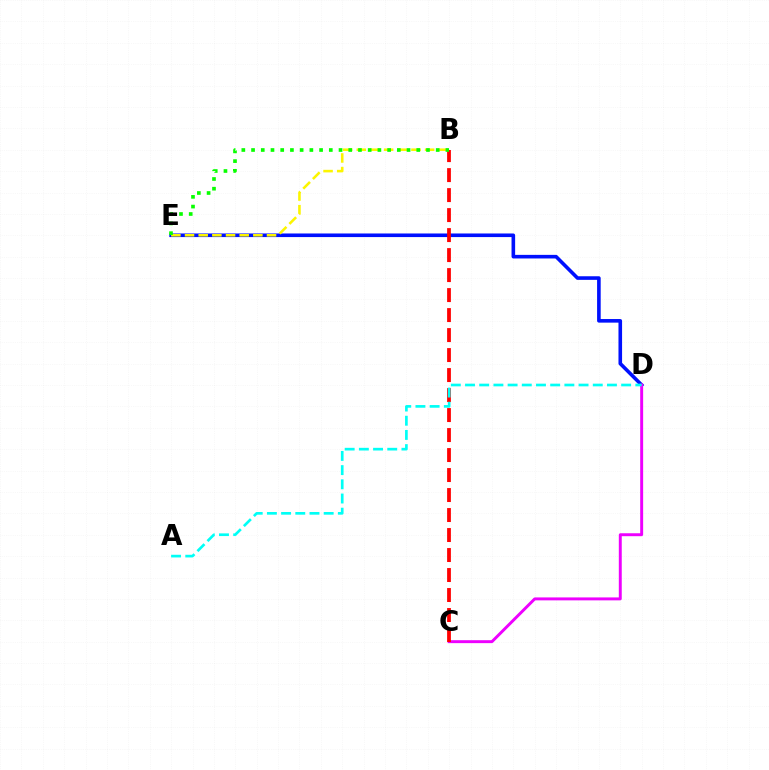{('D', 'E'): [{'color': '#0010ff', 'line_style': 'solid', 'thickness': 2.59}], ('B', 'E'): [{'color': '#fcf500', 'line_style': 'dashed', 'thickness': 1.86}, {'color': '#08ff00', 'line_style': 'dotted', 'thickness': 2.64}], ('C', 'D'): [{'color': '#ee00ff', 'line_style': 'solid', 'thickness': 2.12}], ('B', 'C'): [{'color': '#ff0000', 'line_style': 'dashed', 'thickness': 2.72}], ('A', 'D'): [{'color': '#00fff6', 'line_style': 'dashed', 'thickness': 1.93}]}